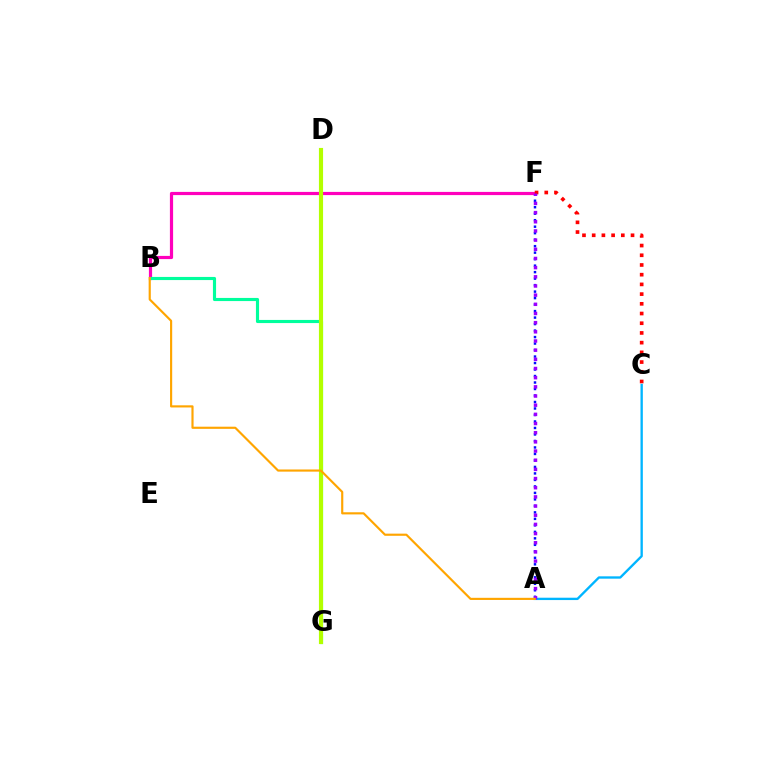{('A', 'F'): [{'color': '#0010ff', 'line_style': 'dotted', 'thickness': 1.76}, {'color': '#9b00ff', 'line_style': 'dotted', 'thickness': 2.49}], ('D', 'G'): [{'color': '#08ff00', 'line_style': 'dashed', 'thickness': 2.12}, {'color': '#b3ff00', 'line_style': 'solid', 'thickness': 2.98}], ('B', 'F'): [{'color': '#ff00bd', 'line_style': 'solid', 'thickness': 2.3}], ('B', 'G'): [{'color': '#00ff9d', 'line_style': 'solid', 'thickness': 2.26}], ('C', 'F'): [{'color': '#ff0000', 'line_style': 'dotted', 'thickness': 2.64}], ('A', 'C'): [{'color': '#00b5ff', 'line_style': 'solid', 'thickness': 1.69}], ('A', 'B'): [{'color': '#ffa500', 'line_style': 'solid', 'thickness': 1.55}]}